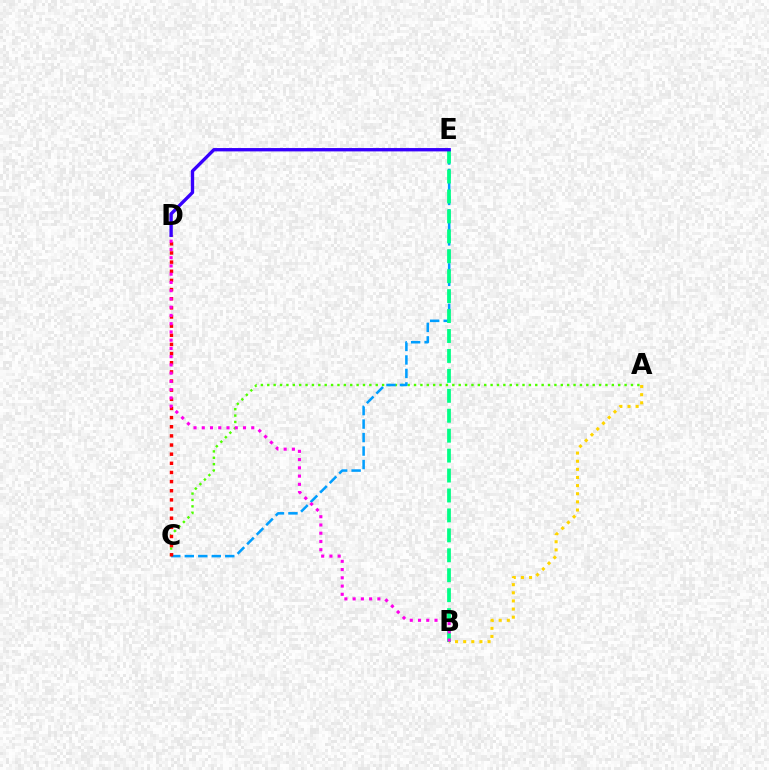{('A', 'C'): [{'color': '#4fff00', 'line_style': 'dotted', 'thickness': 1.73}], ('C', 'E'): [{'color': '#009eff', 'line_style': 'dashed', 'thickness': 1.83}], ('A', 'B'): [{'color': '#ffd500', 'line_style': 'dotted', 'thickness': 2.21}], ('C', 'D'): [{'color': '#ff0000', 'line_style': 'dotted', 'thickness': 2.48}], ('B', 'E'): [{'color': '#00ff86', 'line_style': 'dashed', 'thickness': 2.71}], ('B', 'D'): [{'color': '#ff00ed', 'line_style': 'dotted', 'thickness': 2.24}], ('D', 'E'): [{'color': '#3700ff', 'line_style': 'solid', 'thickness': 2.41}]}